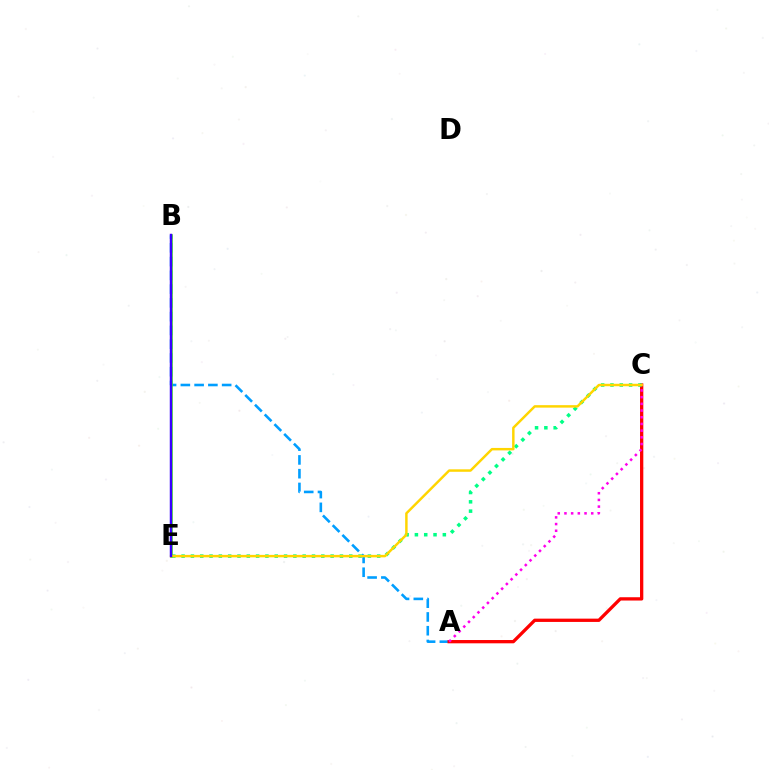{('A', 'B'): [{'color': '#009eff', 'line_style': 'dashed', 'thickness': 1.87}], ('A', 'C'): [{'color': '#ff0000', 'line_style': 'solid', 'thickness': 2.37}, {'color': '#ff00ed', 'line_style': 'dotted', 'thickness': 1.82}], ('C', 'E'): [{'color': '#00ff86', 'line_style': 'dotted', 'thickness': 2.53}, {'color': '#ffd500', 'line_style': 'solid', 'thickness': 1.77}], ('B', 'E'): [{'color': '#4fff00', 'line_style': 'solid', 'thickness': 1.84}, {'color': '#3700ff', 'line_style': 'solid', 'thickness': 1.77}]}